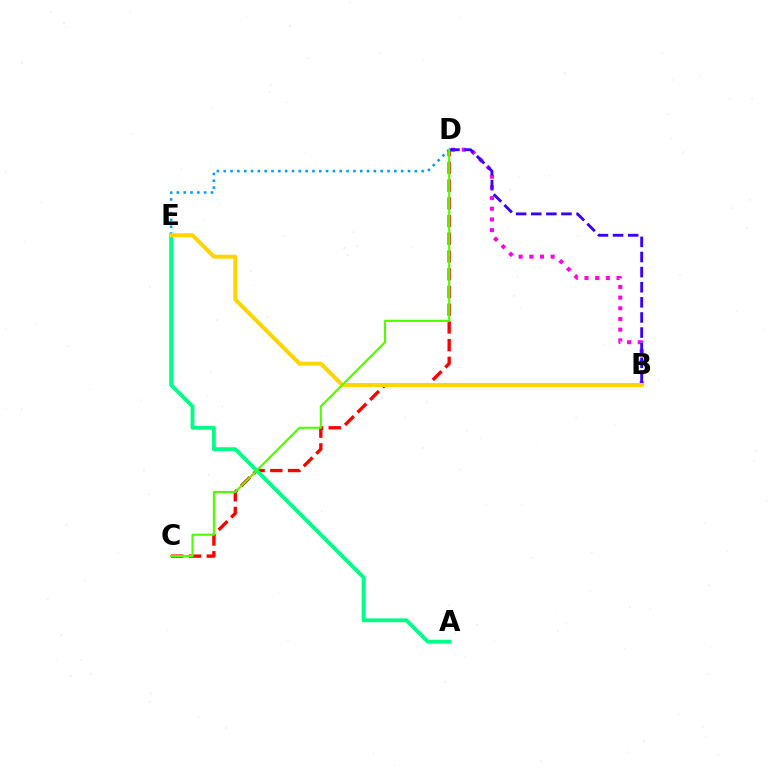{('C', 'D'): [{'color': '#ff0000', 'line_style': 'dashed', 'thickness': 2.41}, {'color': '#4fff00', 'line_style': 'solid', 'thickness': 1.53}], ('A', 'E'): [{'color': '#00ff86', 'line_style': 'solid', 'thickness': 2.77}], ('B', 'D'): [{'color': '#ff00ed', 'line_style': 'dotted', 'thickness': 2.9}, {'color': '#3700ff', 'line_style': 'dashed', 'thickness': 2.05}], ('D', 'E'): [{'color': '#009eff', 'line_style': 'dotted', 'thickness': 1.85}], ('B', 'E'): [{'color': '#ffd500', 'line_style': 'solid', 'thickness': 2.88}]}